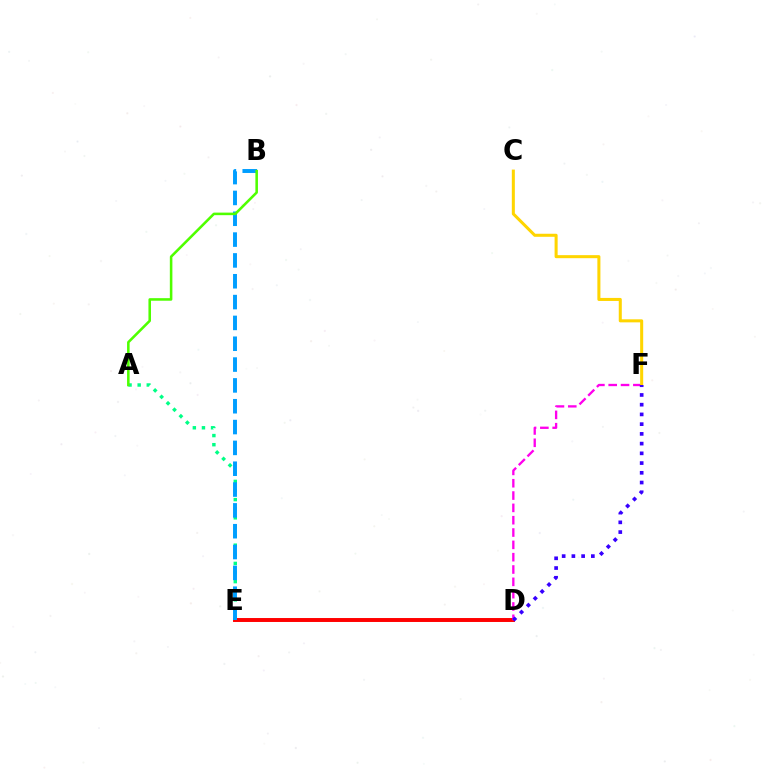{('D', 'E'): [{'color': '#ff0000', 'line_style': 'solid', 'thickness': 2.84}], ('A', 'E'): [{'color': '#00ff86', 'line_style': 'dotted', 'thickness': 2.48}], ('D', 'F'): [{'color': '#ff00ed', 'line_style': 'dashed', 'thickness': 1.67}, {'color': '#3700ff', 'line_style': 'dotted', 'thickness': 2.64}], ('B', 'E'): [{'color': '#009eff', 'line_style': 'dashed', 'thickness': 2.83}], ('C', 'F'): [{'color': '#ffd500', 'line_style': 'solid', 'thickness': 2.19}], ('A', 'B'): [{'color': '#4fff00', 'line_style': 'solid', 'thickness': 1.84}]}